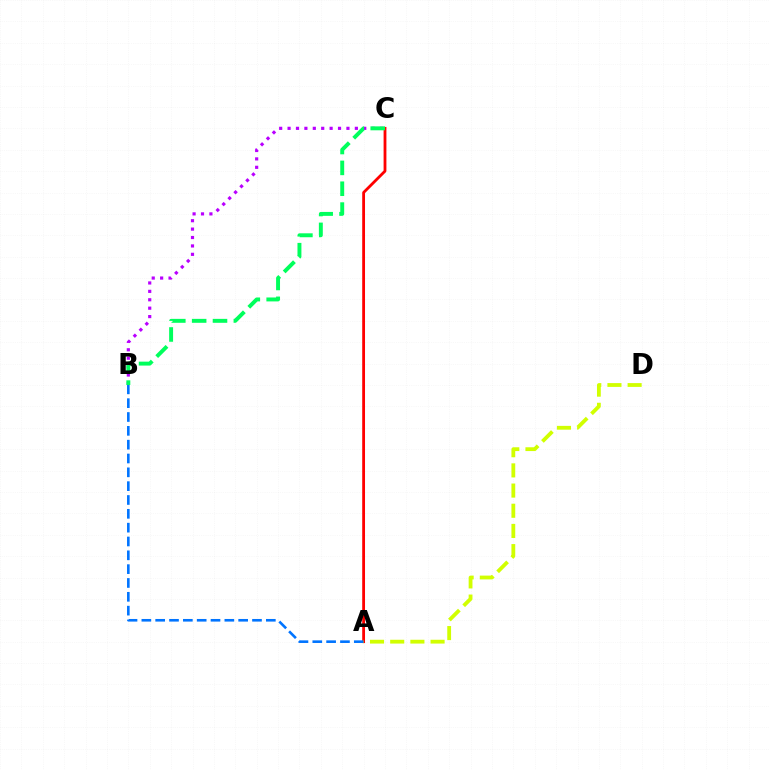{('A', 'C'): [{'color': '#ff0000', 'line_style': 'solid', 'thickness': 2.02}], ('A', 'B'): [{'color': '#0074ff', 'line_style': 'dashed', 'thickness': 1.88}], ('B', 'C'): [{'color': '#b900ff', 'line_style': 'dotted', 'thickness': 2.28}, {'color': '#00ff5c', 'line_style': 'dashed', 'thickness': 2.83}], ('A', 'D'): [{'color': '#d1ff00', 'line_style': 'dashed', 'thickness': 2.74}]}